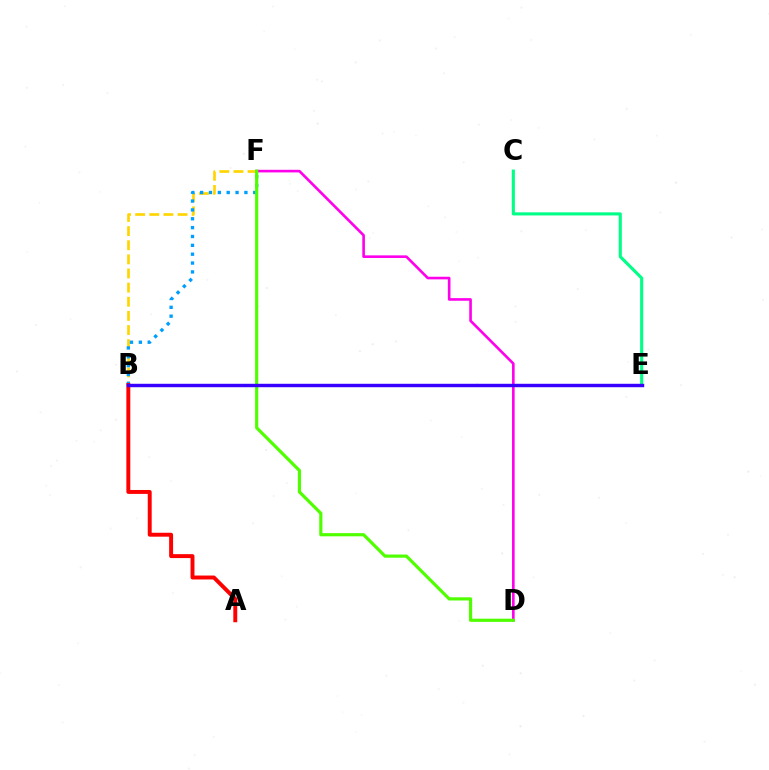{('B', 'F'): [{'color': '#ffd500', 'line_style': 'dashed', 'thickness': 1.92}, {'color': '#009eff', 'line_style': 'dotted', 'thickness': 2.41}], ('C', 'E'): [{'color': '#00ff86', 'line_style': 'solid', 'thickness': 2.23}], ('A', 'B'): [{'color': '#ff0000', 'line_style': 'solid', 'thickness': 2.83}], ('D', 'F'): [{'color': '#ff00ed', 'line_style': 'solid', 'thickness': 1.89}, {'color': '#4fff00', 'line_style': 'solid', 'thickness': 2.28}], ('B', 'E'): [{'color': '#3700ff', 'line_style': 'solid', 'thickness': 2.47}]}